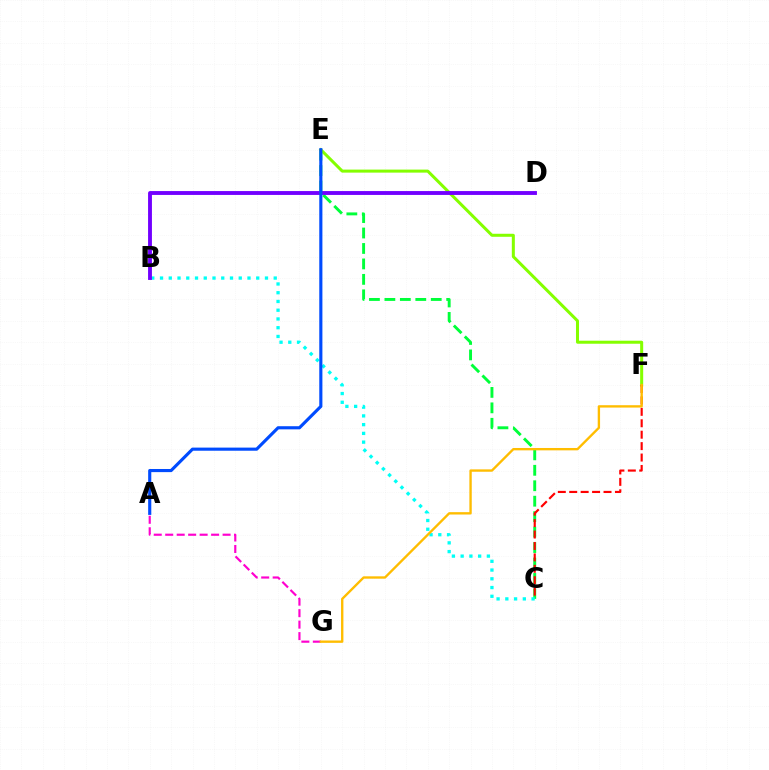{('C', 'E'): [{'color': '#00ff39', 'line_style': 'dashed', 'thickness': 2.1}], ('E', 'F'): [{'color': '#84ff00', 'line_style': 'solid', 'thickness': 2.18}], ('A', 'G'): [{'color': '#ff00cf', 'line_style': 'dashed', 'thickness': 1.56}], ('B', 'C'): [{'color': '#00fff6', 'line_style': 'dotted', 'thickness': 2.38}], ('B', 'D'): [{'color': '#7200ff', 'line_style': 'solid', 'thickness': 2.79}], ('A', 'E'): [{'color': '#004bff', 'line_style': 'solid', 'thickness': 2.25}], ('C', 'F'): [{'color': '#ff0000', 'line_style': 'dashed', 'thickness': 1.55}], ('F', 'G'): [{'color': '#ffbd00', 'line_style': 'solid', 'thickness': 1.7}]}